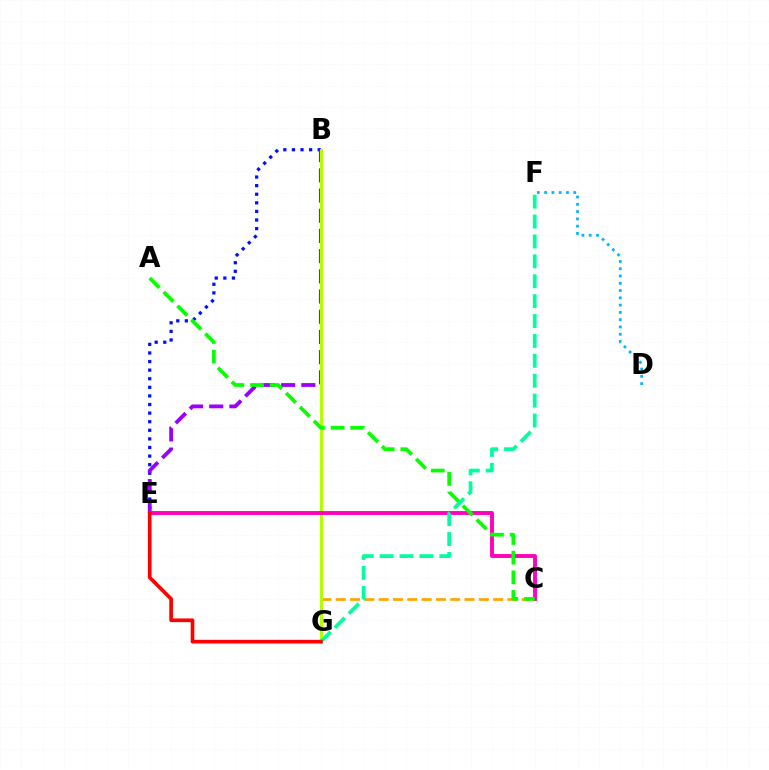{('C', 'G'): [{'color': '#ffa500', 'line_style': 'dashed', 'thickness': 1.94}], ('B', 'E'): [{'color': '#0010ff', 'line_style': 'dotted', 'thickness': 2.33}, {'color': '#9b00ff', 'line_style': 'dashed', 'thickness': 2.74}], ('B', 'G'): [{'color': '#b3ff00', 'line_style': 'solid', 'thickness': 2.19}], ('C', 'E'): [{'color': '#ff00bd', 'line_style': 'solid', 'thickness': 2.79}], ('F', 'G'): [{'color': '#00ff9d', 'line_style': 'dashed', 'thickness': 2.7}], ('E', 'G'): [{'color': '#ff0000', 'line_style': 'solid', 'thickness': 2.64}], ('A', 'C'): [{'color': '#08ff00', 'line_style': 'dashed', 'thickness': 2.67}], ('D', 'F'): [{'color': '#00b5ff', 'line_style': 'dotted', 'thickness': 1.98}]}